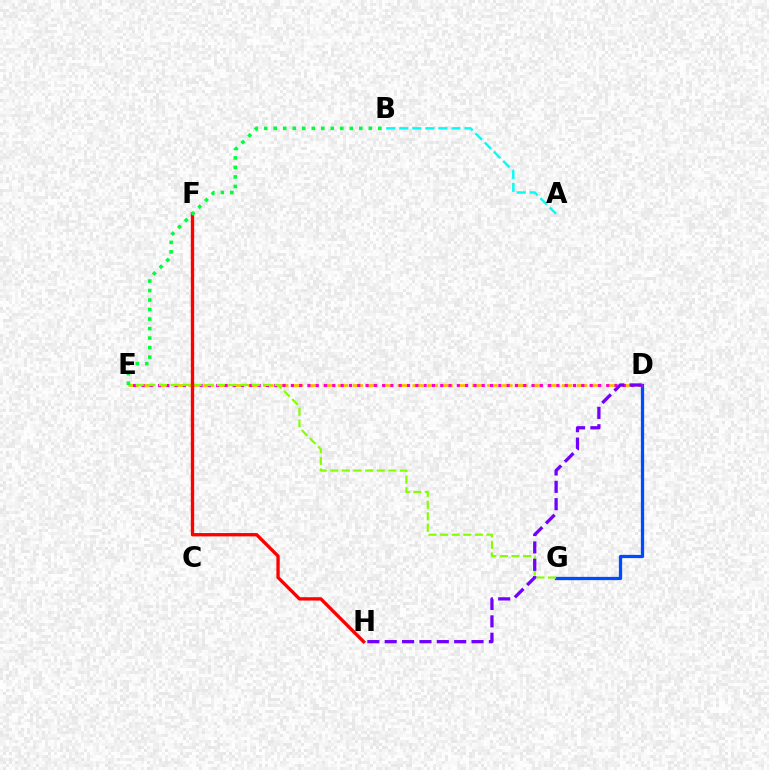{('D', 'E'): [{'color': '#ffbd00', 'line_style': 'dashed', 'thickness': 2.03}, {'color': '#ff00cf', 'line_style': 'dotted', 'thickness': 2.25}], ('A', 'B'): [{'color': '#00fff6', 'line_style': 'dashed', 'thickness': 1.77}], ('D', 'G'): [{'color': '#004bff', 'line_style': 'solid', 'thickness': 2.35}], ('E', 'G'): [{'color': '#84ff00', 'line_style': 'dashed', 'thickness': 1.58}], ('F', 'H'): [{'color': '#ff0000', 'line_style': 'solid', 'thickness': 2.4}], ('D', 'H'): [{'color': '#7200ff', 'line_style': 'dashed', 'thickness': 2.36}], ('B', 'E'): [{'color': '#00ff39', 'line_style': 'dotted', 'thickness': 2.58}]}